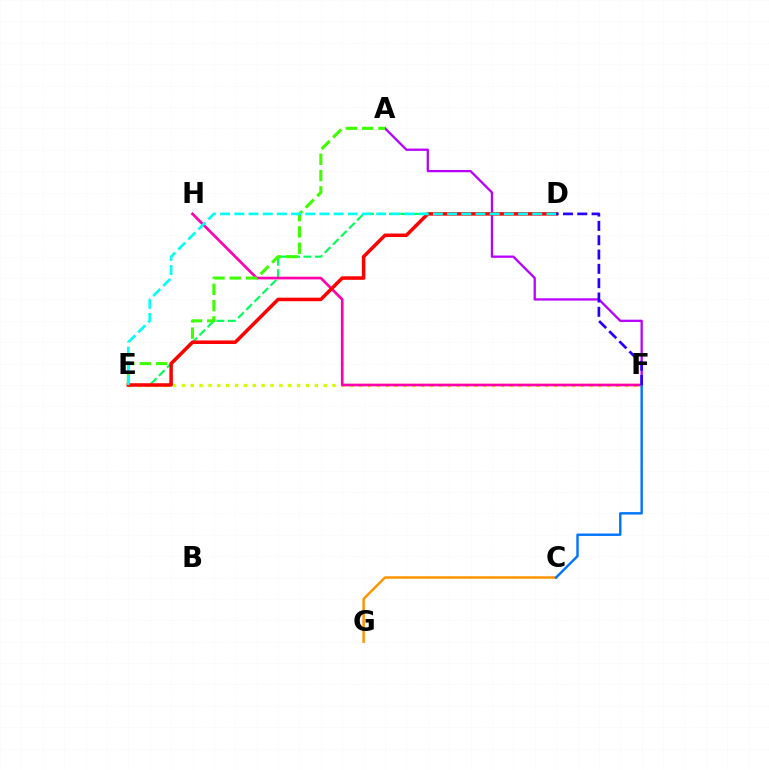{('E', 'F'): [{'color': '#d1ff00', 'line_style': 'dotted', 'thickness': 2.41}], ('D', 'E'): [{'color': '#00ff5c', 'line_style': 'dashed', 'thickness': 1.56}, {'color': '#ff0000', 'line_style': 'solid', 'thickness': 2.54}, {'color': '#00fff6', 'line_style': 'dashed', 'thickness': 1.93}], ('A', 'F'): [{'color': '#b900ff', 'line_style': 'solid', 'thickness': 1.65}], ('F', 'H'): [{'color': '#ff00ac', 'line_style': 'solid', 'thickness': 1.93}], ('A', 'E'): [{'color': '#3dff00', 'line_style': 'dashed', 'thickness': 2.21}], ('C', 'G'): [{'color': '#ff9400', 'line_style': 'solid', 'thickness': 1.79}], ('C', 'F'): [{'color': '#0074ff', 'line_style': 'solid', 'thickness': 1.73}], ('D', 'F'): [{'color': '#2500ff', 'line_style': 'dashed', 'thickness': 1.95}]}